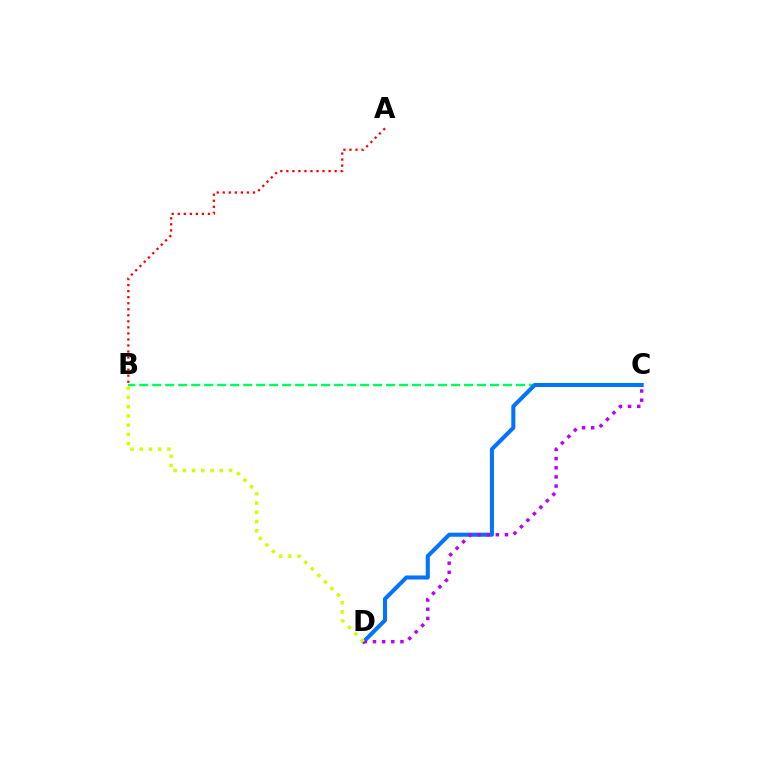{('B', 'C'): [{'color': '#00ff5c', 'line_style': 'dashed', 'thickness': 1.77}], ('C', 'D'): [{'color': '#0074ff', 'line_style': 'solid', 'thickness': 2.92}, {'color': '#b900ff', 'line_style': 'dotted', 'thickness': 2.49}], ('B', 'D'): [{'color': '#d1ff00', 'line_style': 'dotted', 'thickness': 2.51}], ('A', 'B'): [{'color': '#ff0000', 'line_style': 'dotted', 'thickness': 1.64}]}